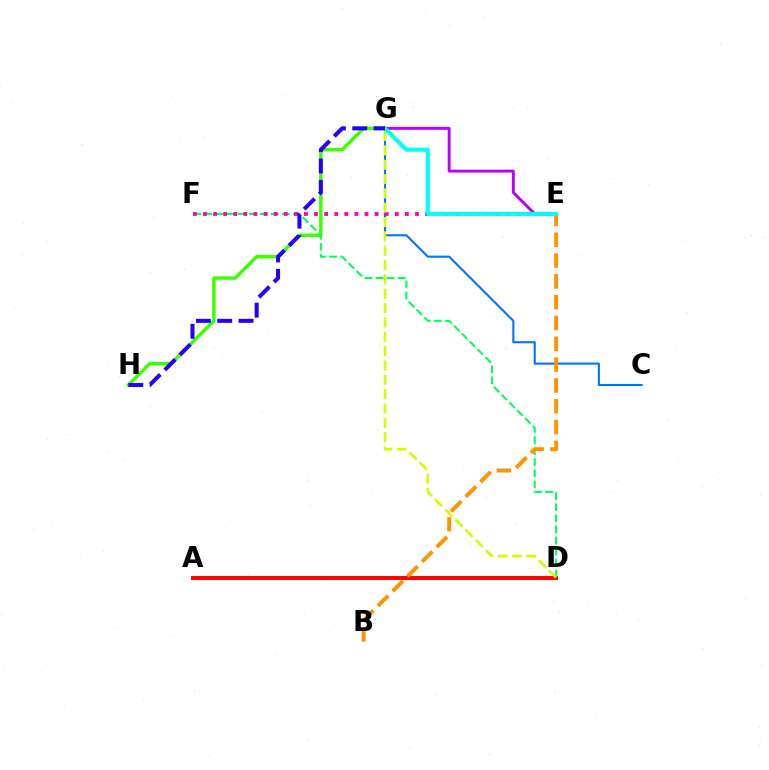{('C', 'G'): [{'color': '#0074ff', 'line_style': 'solid', 'thickness': 1.51}], ('G', 'H'): [{'color': '#3dff00', 'line_style': 'solid', 'thickness': 2.49}, {'color': '#2500ff', 'line_style': 'dashed', 'thickness': 2.9}], ('D', 'F'): [{'color': '#00ff5c', 'line_style': 'dashed', 'thickness': 1.5}], ('A', 'D'): [{'color': '#ff0000', 'line_style': 'solid', 'thickness': 2.85}], ('E', 'F'): [{'color': '#ff00ac', 'line_style': 'dotted', 'thickness': 2.74}], ('D', 'G'): [{'color': '#d1ff00', 'line_style': 'dashed', 'thickness': 1.95}], ('B', 'E'): [{'color': '#ff9400', 'line_style': 'dashed', 'thickness': 2.83}], ('E', 'G'): [{'color': '#b900ff', 'line_style': 'solid', 'thickness': 2.1}, {'color': '#00fff6', 'line_style': 'solid', 'thickness': 2.94}]}